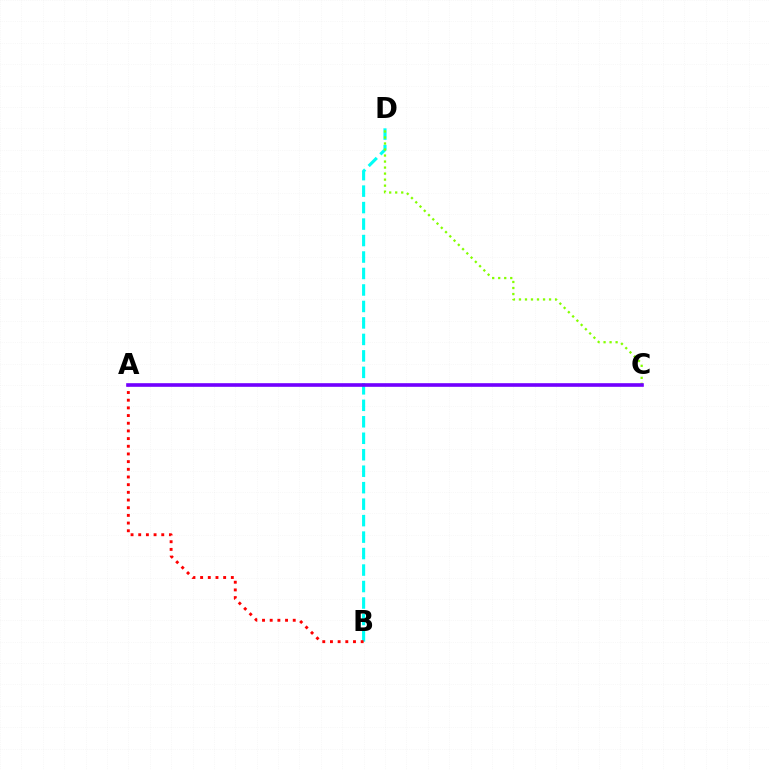{('B', 'D'): [{'color': '#00fff6', 'line_style': 'dashed', 'thickness': 2.24}], ('A', 'B'): [{'color': '#ff0000', 'line_style': 'dotted', 'thickness': 2.09}], ('C', 'D'): [{'color': '#84ff00', 'line_style': 'dotted', 'thickness': 1.64}], ('A', 'C'): [{'color': '#7200ff', 'line_style': 'solid', 'thickness': 2.61}]}